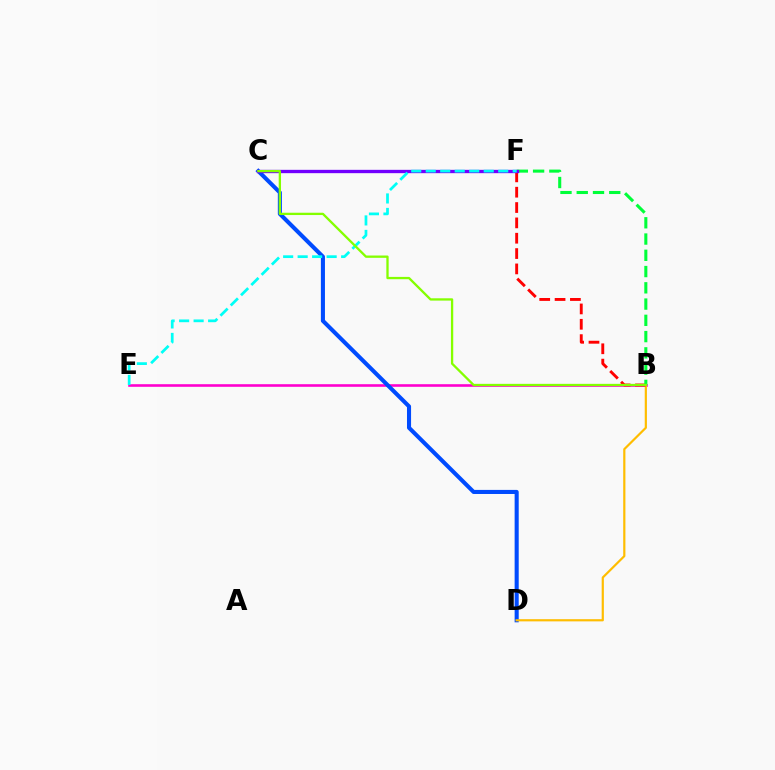{('B', 'E'): [{'color': '#ff00cf', 'line_style': 'solid', 'thickness': 1.88}], ('C', 'D'): [{'color': '#004bff', 'line_style': 'solid', 'thickness': 2.94}], ('B', 'D'): [{'color': '#ffbd00', 'line_style': 'solid', 'thickness': 1.58}], ('B', 'F'): [{'color': '#ff0000', 'line_style': 'dashed', 'thickness': 2.08}, {'color': '#00ff39', 'line_style': 'dashed', 'thickness': 2.21}], ('C', 'F'): [{'color': '#7200ff', 'line_style': 'solid', 'thickness': 2.4}], ('E', 'F'): [{'color': '#00fff6', 'line_style': 'dashed', 'thickness': 1.97}], ('B', 'C'): [{'color': '#84ff00', 'line_style': 'solid', 'thickness': 1.66}]}